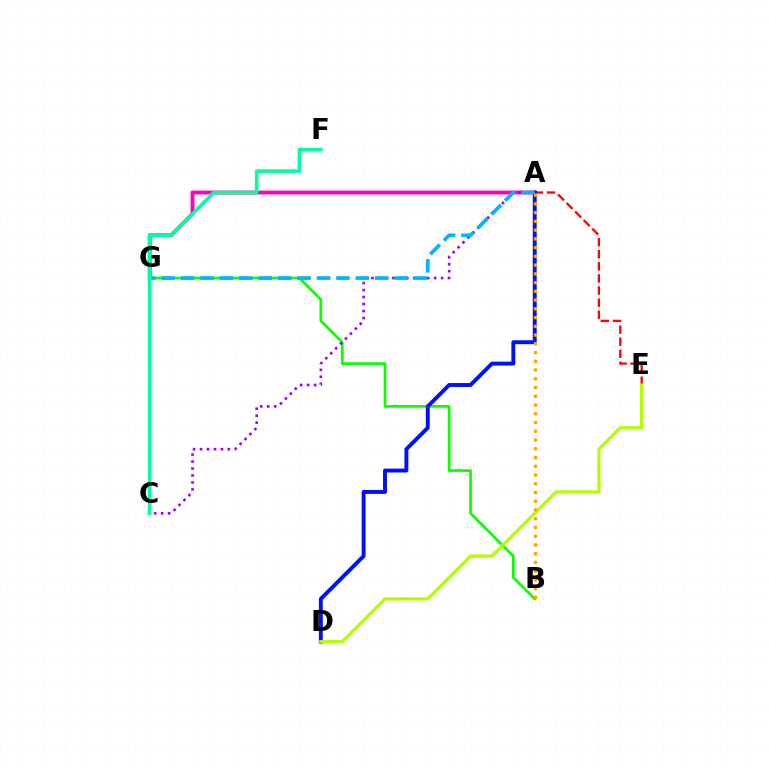{('A', 'G'): [{'color': '#ff00bd', 'line_style': 'solid', 'thickness': 2.79}, {'color': '#00b5ff', 'line_style': 'dashed', 'thickness': 2.64}], ('B', 'G'): [{'color': '#08ff00', 'line_style': 'solid', 'thickness': 1.94}], ('A', 'E'): [{'color': '#ff0000', 'line_style': 'dashed', 'thickness': 1.64}], ('A', 'C'): [{'color': '#9b00ff', 'line_style': 'dotted', 'thickness': 1.89}], ('A', 'D'): [{'color': '#0010ff', 'line_style': 'solid', 'thickness': 2.82}], ('C', 'F'): [{'color': '#00ff9d', 'line_style': 'solid', 'thickness': 2.58}], ('D', 'E'): [{'color': '#b3ff00', 'line_style': 'solid', 'thickness': 2.36}], ('A', 'B'): [{'color': '#ffa500', 'line_style': 'dotted', 'thickness': 2.38}]}